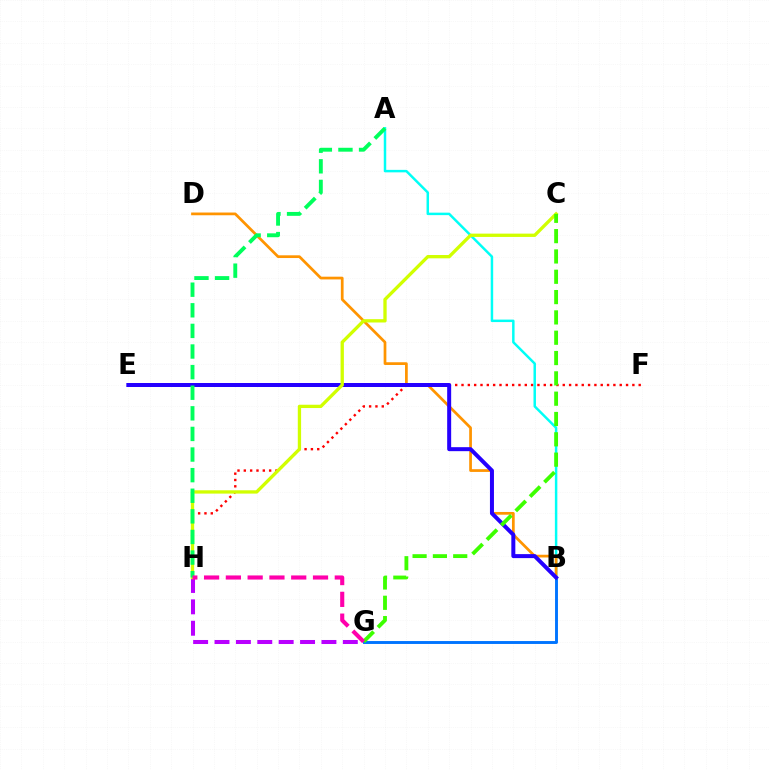{('B', 'G'): [{'color': '#0074ff', 'line_style': 'solid', 'thickness': 2.09}], ('F', 'H'): [{'color': '#ff0000', 'line_style': 'dotted', 'thickness': 1.72}], ('A', 'B'): [{'color': '#00fff6', 'line_style': 'solid', 'thickness': 1.78}], ('G', 'H'): [{'color': '#b900ff', 'line_style': 'dashed', 'thickness': 2.91}, {'color': '#ff00ac', 'line_style': 'dashed', 'thickness': 2.96}], ('B', 'D'): [{'color': '#ff9400', 'line_style': 'solid', 'thickness': 1.97}], ('B', 'E'): [{'color': '#2500ff', 'line_style': 'solid', 'thickness': 2.87}], ('C', 'H'): [{'color': '#d1ff00', 'line_style': 'solid', 'thickness': 2.38}], ('A', 'H'): [{'color': '#00ff5c', 'line_style': 'dashed', 'thickness': 2.8}], ('C', 'G'): [{'color': '#3dff00', 'line_style': 'dashed', 'thickness': 2.76}]}